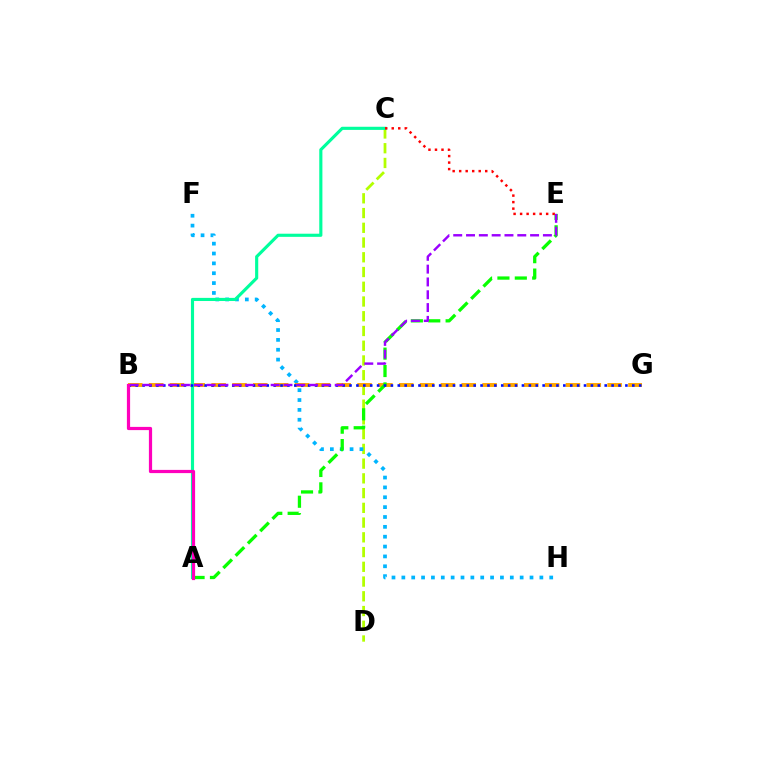{('C', 'D'): [{'color': '#b3ff00', 'line_style': 'dashed', 'thickness': 2.0}], ('F', 'H'): [{'color': '#00b5ff', 'line_style': 'dotted', 'thickness': 2.68}], ('B', 'G'): [{'color': '#ffa500', 'line_style': 'dashed', 'thickness': 2.83}, {'color': '#0010ff', 'line_style': 'dotted', 'thickness': 1.87}], ('A', 'E'): [{'color': '#08ff00', 'line_style': 'dashed', 'thickness': 2.36}], ('A', 'C'): [{'color': '#00ff9d', 'line_style': 'solid', 'thickness': 2.26}], ('C', 'E'): [{'color': '#ff0000', 'line_style': 'dotted', 'thickness': 1.77}], ('A', 'B'): [{'color': '#ff00bd', 'line_style': 'solid', 'thickness': 2.31}], ('B', 'E'): [{'color': '#9b00ff', 'line_style': 'dashed', 'thickness': 1.74}]}